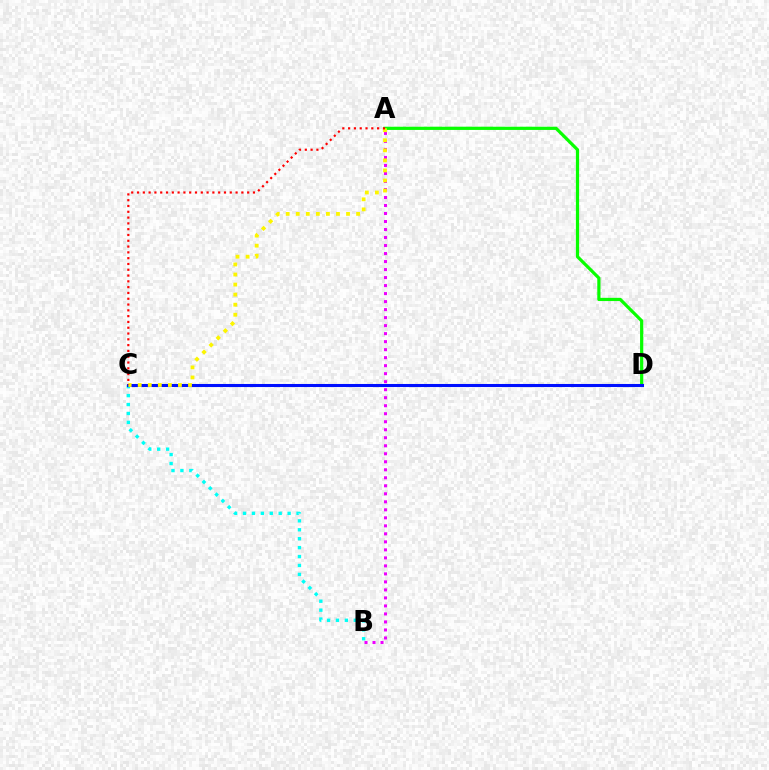{('A', 'D'): [{'color': '#08ff00', 'line_style': 'solid', 'thickness': 2.31}], ('B', 'C'): [{'color': '#00fff6', 'line_style': 'dotted', 'thickness': 2.42}], ('C', 'D'): [{'color': '#0010ff', 'line_style': 'solid', 'thickness': 2.2}], ('A', 'B'): [{'color': '#ee00ff', 'line_style': 'dotted', 'thickness': 2.18}], ('A', 'C'): [{'color': '#fcf500', 'line_style': 'dotted', 'thickness': 2.73}, {'color': '#ff0000', 'line_style': 'dotted', 'thickness': 1.58}]}